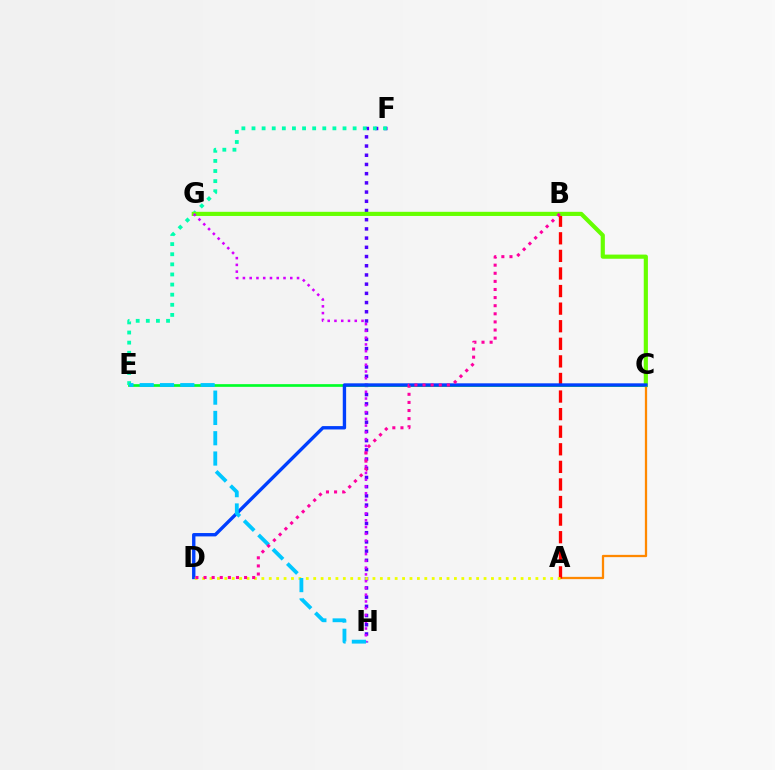{('A', 'C'): [{'color': '#ff8800', 'line_style': 'solid', 'thickness': 1.64}], ('A', 'B'): [{'color': '#ff0000', 'line_style': 'dashed', 'thickness': 2.39}], ('F', 'H'): [{'color': '#4f00ff', 'line_style': 'dotted', 'thickness': 2.5}], ('C', 'E'): [{'color': '#00ff27', 'line_style': 'solid', 'thickness': 1.94}], ('E', 'F'): [{'color': '#00ffaf', 'line_style': 'dotted', 'thickness': 2.75}], ('C', 'G'): [{'color': '#66ff00', 'line_style': 'solid', 'thickness': 2.99}], ('G', 'H'): [{'color': '#d600ff', 'line_style': 'dotted', 'thickness': 1.84}], ('C', 'D'): [{'color': '#003fff', 'line_style': 'solid', 'thickness': 2.42}], ('A', 'D'): [{'color': '#eeff00', 'line_style': 'dotted', 'thickness': 2.01}], ('E', 'H'): [{'color': '#00c7ff', 'line_style': 'dashed', 'thickness': 2.76}], ('B', 'D'): [{'color': '#ff00a0', 'line_style': 'dotted', 'thickness': 2.2}]}